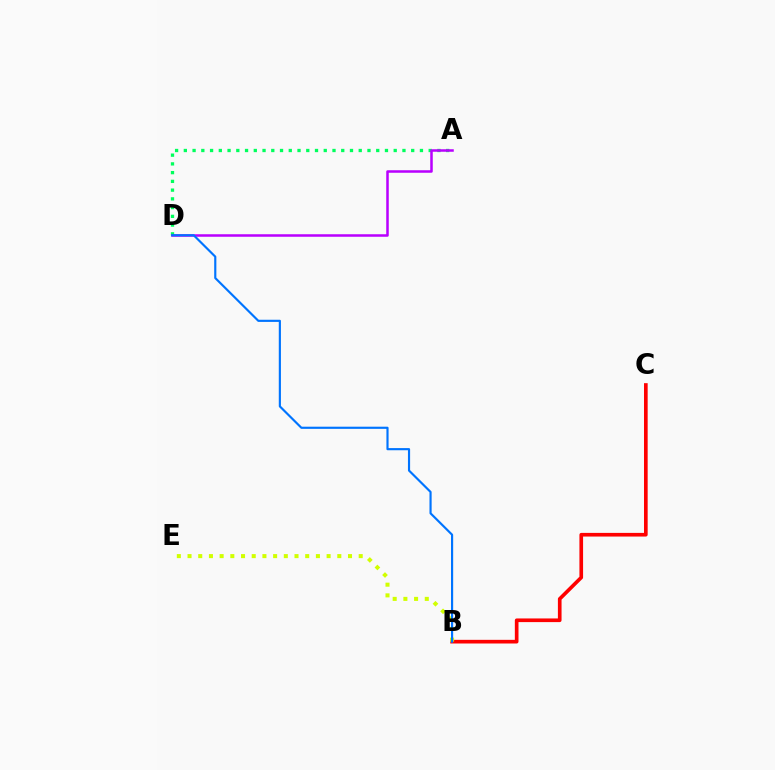{('B', 'C'): [{'color': '#ff0000', 'line_style': 'solid', 'thickness': 2.63}], ('A', 'D'): [{'color': '#00ff5c', 'line_style': 'dotted', 'thickness': 2.38}, {'color': '#b900ff', 'line_style': 'solid', 'thickness': 1.82}], ('B', 'E'): [{'color': '#d1ff00', 'line_style': 'dotted', 'thickness': 2.91}], ('B', 'D'): [{'color': '#0074ff', 'line_style': 'solid', 'thickness': 1.55}]}